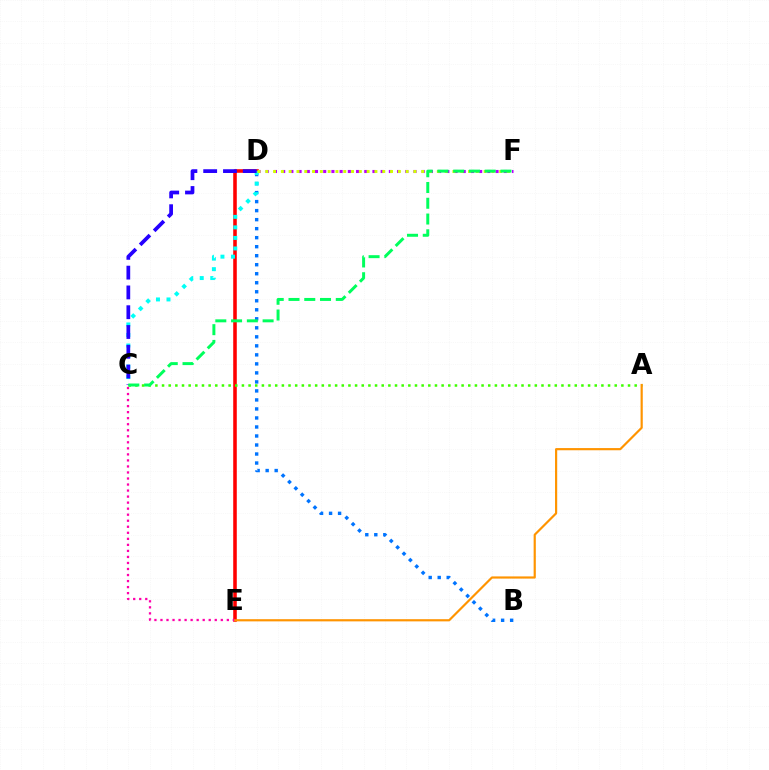{('D', 'F'): [{'color': '#b900ff', 'line_style': 'dotted', 'thickness': 2.23}, {'color': '#d1ff00', 'line_style': 'dotted', 'thickness': 2.12}], ('B', 'D'): [{'color': '#0074ff', 'line_style': 'dotted', 'thickness': 2.45}], ('D', 'E'): [{'color': '#ff0000', 'line_style': 'solid', 'thickness': 2.56}], ('A', 'C'): [{'color': '#3dff00', 'line_style': 'dotted', 'thickness': 1.81}], ('C', 'D'): [{'color': '#00fff6', 'line_style': 'dotted', 'thickness': 2.86}, {'color': '#2500ff', 'line_style': 'dashed', 'thickness': 2.69}], ('C', 'E'): [{'color': '#ff00ac', 'line_style': 'dotted', 'thickness': 1.64}], ('A', 'E'): [{'color': '#ff9400', 'line_style': 'solid', 'thickness': 1.57}], ('C', 'F'): [{'color': '#00ff5c', 'line_style': 'dashed', 'thickness': 2.14}]}